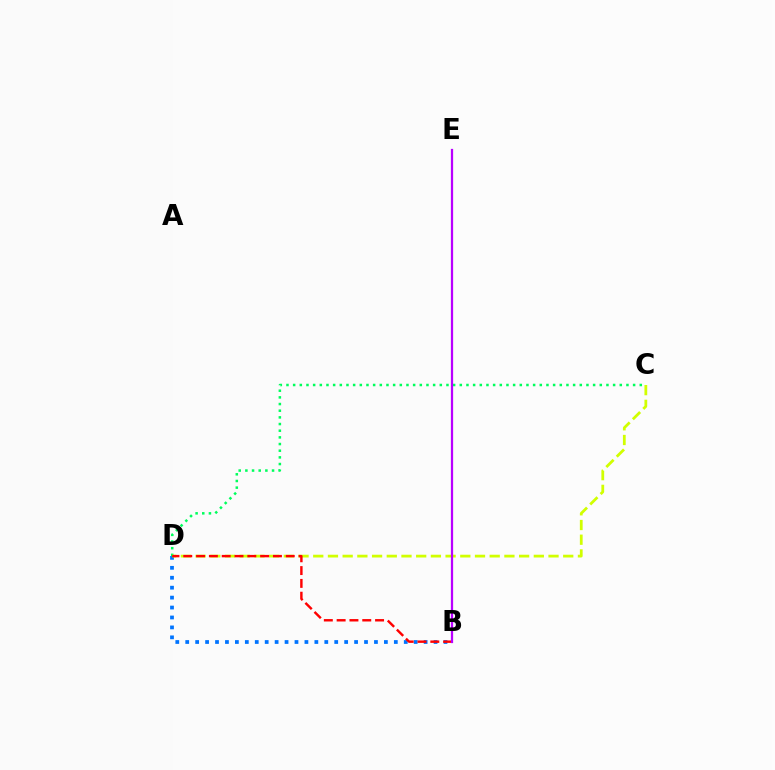{('B', 'D'): [{'color': '#0074ff', 'line_style': 'dotted', 'thickness': 2.7}, {'color': '#ff0000', 'line_style': 'dashed', 'thickness': 1.74}], ('C', 'D'): [{'color': '#00ff5c', 'line_style': 'dotted', 'thickness': 1.81}, {'color': '#d1ff00', 'line_style': 'dashed', 'thickness': 2.0}], ('B', 'E'): [{'color': '#b900ff', 'line_style': 'solid', 'thickness': 1.62}]}